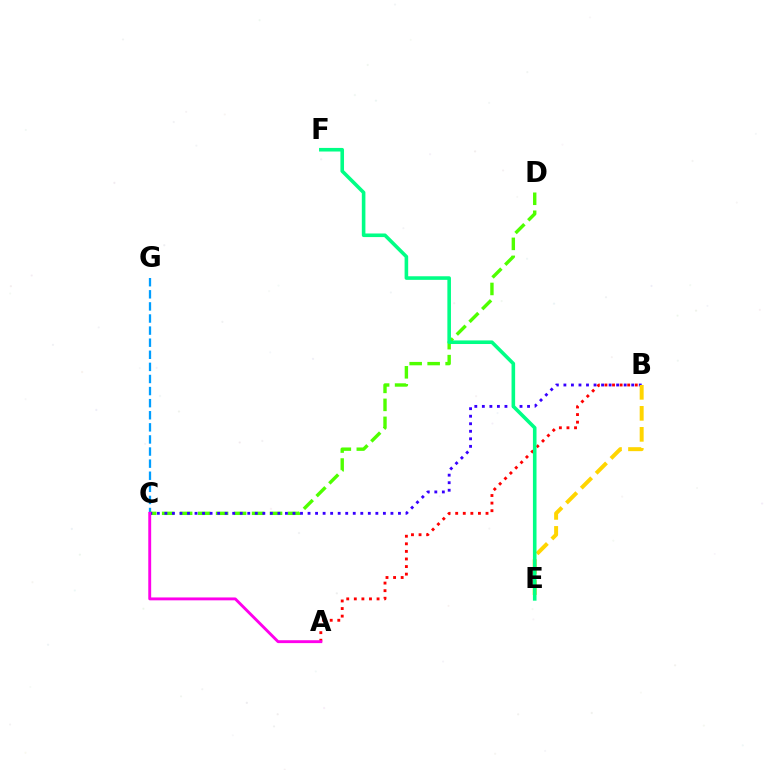{('C', 'G'): [{'color': '#009eff', 'line_style': 'dashed', 'thickness': 1.64}], ('A', 'B'): [{'color': '#ff0000', 'line_style': 'dotted', 'thickness': 2.06}], ('C', 'D'): [{'color': '#4fff00', 'line_style': 'dashed', 'thickness': 2.44}], ('B', 'C'): [{'color': '#3700ff', 'line_style': 'dotted', 'thickness': 2.05}], ('A', 'C'): [{'color': '#ff00ed', 'line_style': 'solid', 'thickness': 2.08}], ('B', 'E'): [{'color': '#ffd500', 'line_style': 'dashed', 'thickness': 2.85}], ('E', 'F'): [{'color': '#00ff86', 'line_style': 'solid', 'thickness': 2.59}]}